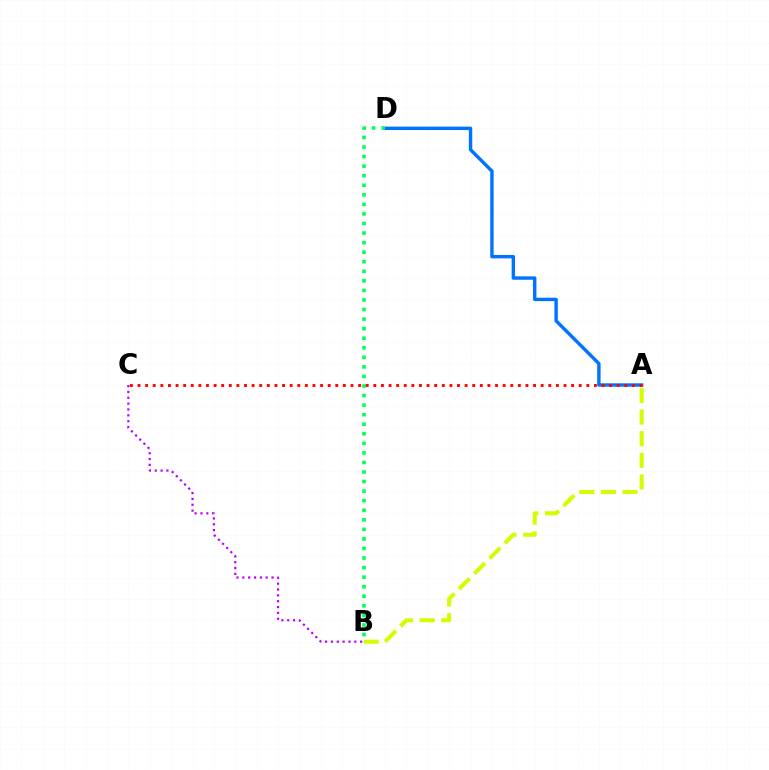{('A', 'B'): [{'color': '#d1ff00', 'line_style': 'dashed', 'thickness': 2.94}], ('A', 'D'): [{'color': '#0074ff', 'line_style': 'solid', 'thickness': 2.46}], ('B', 'D'): [{'color': '#00ff5c', 'line_style': 'dotted', 'thickness': 2.6}], ('B', 'C'): [{'color': '#b900ff', 'line_style': 'dotted', 'thickness': 1.59}], ('A', 'C'): [{'color': '#ff0000', 'line_style': 'dotted', 'thickness': 2.07}]}